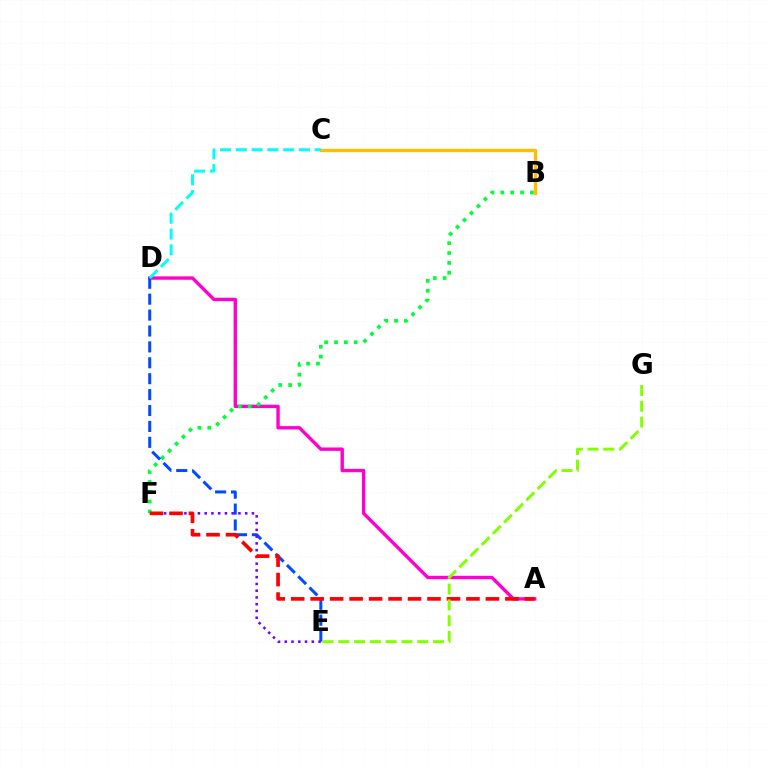{('A', 'D'): [{'color': '#ff00cf', 'line_style': 'solid', 'thickness': 2.44}], ('B', 'F'): [{'color': '#00ff39', 'line_style': 'dotted', 'thickness': 2.68}], ('B', 'C'): [{'color': '#ffbd00', 'line_style': 'solid', 'thickness': 2.42}], ('D', 'E'): [{'color': '#004bff', 'line_style': 'dashed', 'thickness': 2.16}], ('E', 'F'): [{'color': '#7200ff', 'line_style': 'dotted', 'thickness': 1.84}], ('C', 'D'): [{'color': '#00fff6', 'line_style': 'dashed', 'thickness': 2.14}], ('A', 'F'): [{'color': '#ff0000', 'line_style': 'dashed', 'thickness': 2.65}], ('E', 'G'): [{'color': '#84ff00', 'line_style': 'dashed', 'thickness': 2.15}]}